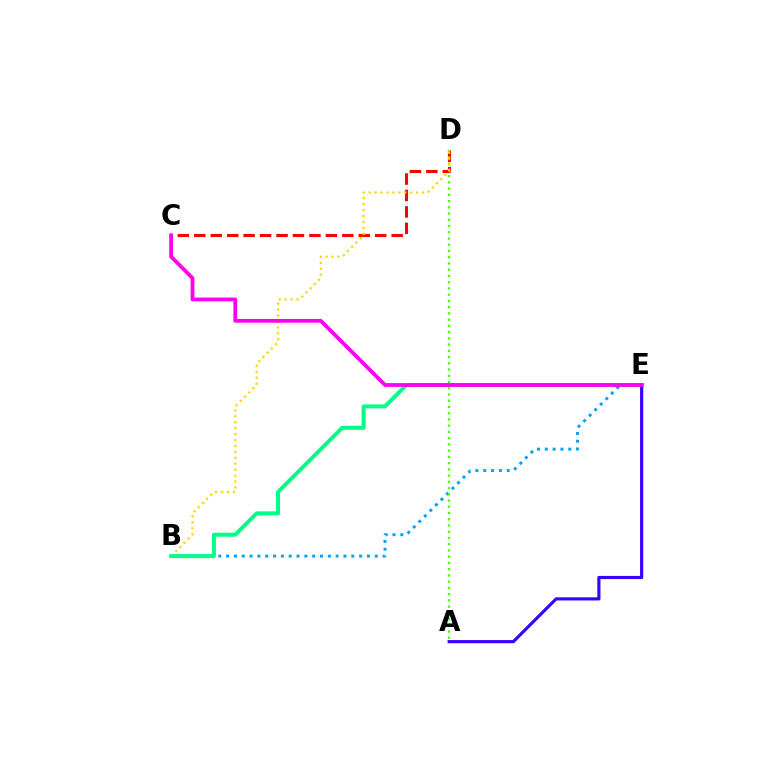{('C', 'D'): [{'color': '#ff0000', 'line_style': 'dashed', 'thickness': 2.23}], ('B', 'E'): [{'color': '#009eff', 'line_style': 'dotted', 'thickness': 2.13}, {'color': '#00ff86', 'line_style': 'solid', 'thickness': 2.86}], ('A', 'D'): [{'color': '#4fff00', 'line_style': 'dotted', 'thickness': 1.7}], ('B', 'D'): [{'color': '#ffd500', 'line_style': 'dotted', 'thickness': 1.61}], ('A', 'E'): [{'color': '#3700ff', 'line_style': 'solid', 'thickness': 2.27}], ('C', 'E'): [{'color': '#ff00ed', 'line_style': 'solid', 'thickness': 2.72}]}